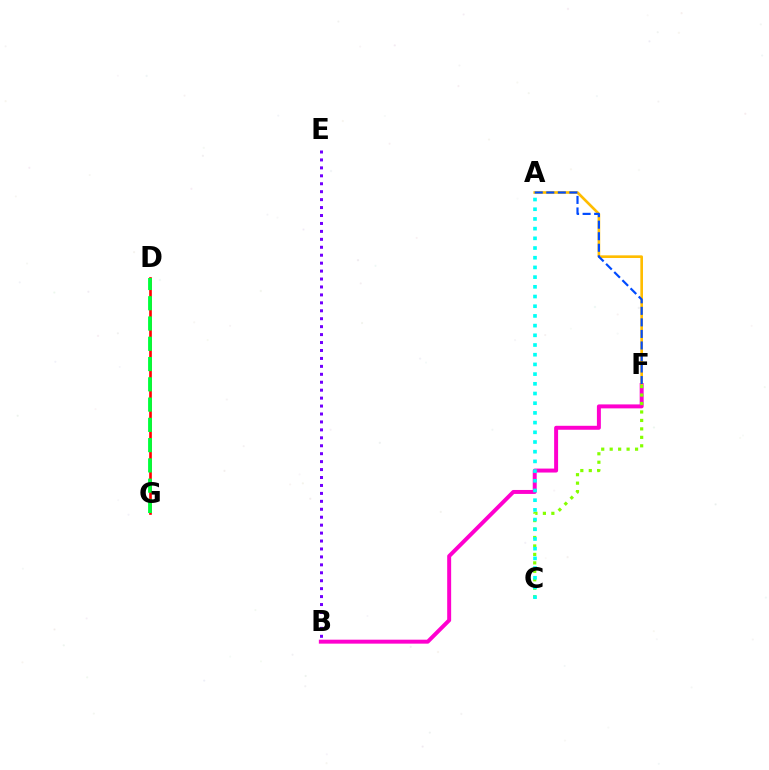{('B', 'F'): [{'color': '#ff00cf', 'line_style': 'solid', 'thickness': 2.85}], ('A', 'F'): [{'color': '#ffbd00', 'line_style': 'solid', 'thickness': 1.91}, {'color': '#004bff', 'line_style': 'dashed', 'thickness': 1.57}], ('C', 'F'): [{'color': '#84ff00', 'line_style': 'dotted', 'thickness': 2.3}], ('A', 'C'): [{'color': '#00fff6', 'line_style': 'dotted', 'thickness': 2.64}], ('B', 'E'): [{'color': '#7200ff', 'line_style': 'dotted', 'thickness': 2.16}], ('D', 'G'): [{'color': '#ff0000', 'line_style': 'solid', 'thickness': 1.9}, {'color': '#00ff39', 'line_style': 'dashed', 'thickness': 2.75}]}